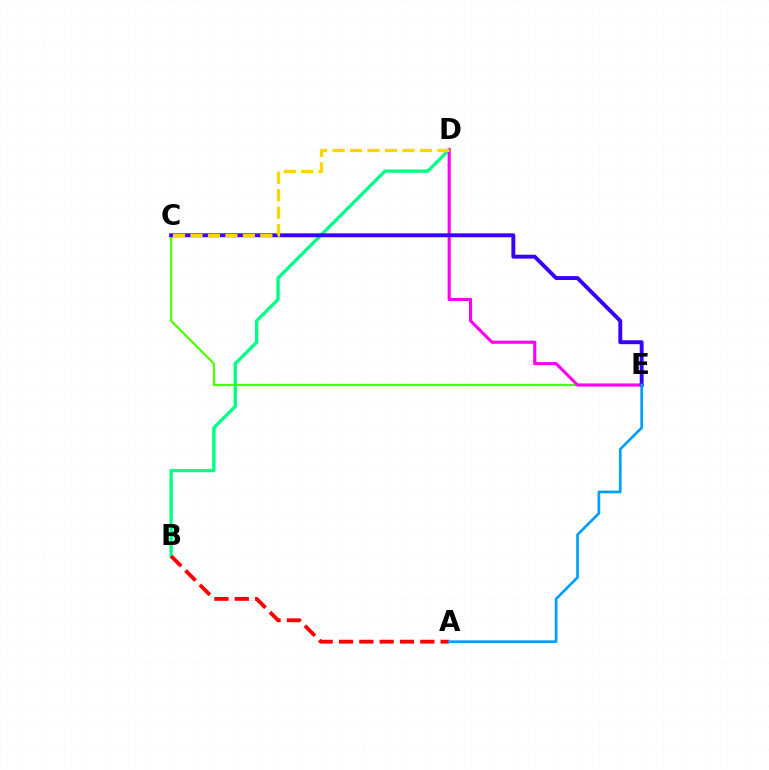{('B', 'D'): [{'color': '#00ff86', 'line_style': 'solid', 'thickness': 2.4}], ('C', 'E'): [{'color': '#4fff00', 'line_style': 'solid', 'thickness': 1.57}, {'color': '#3700ff', 'line_style': 'solid', 'thickness': 2.81}], ('D', 'E'): [{'color': '#ff00ed', 'line_style': 'solid', 'thickness': 2.24}], ('C', 'D'): [{'color': '#ffd500', 'line_style': 'dashed', 'thickness': 2.37}], ('A', 'B'): [{'color': '#ff0000', 'line_style': 'dashed', 'thickness': 2.76}], ('A', 'E'): [{'color': '#009eff', 'line_style': 'solid', 'thickness': 1.93}]}